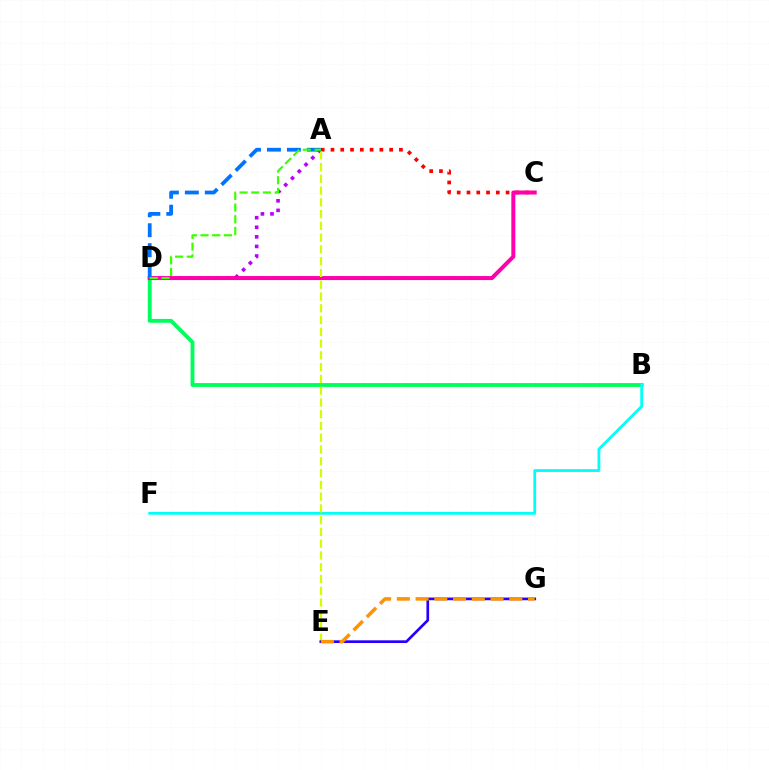{('A', 'D'): [{'color': '#b900ff', 'line_style': 'dotted', 'thickness': 2.6}, {'color': '#0074ff', 'line_style': 'dashed', 'thickness': 2.71}, {'color': '#3dff00', 'line_style': 'dashed', 'thickness': 1.59}], ('B', 'D'): [{'color': '#00ff5c', 'line_style': 'solid', 'thickness': 2.78}], ('A', 'C'): [{'color': '#ff0000', 'line_style': 'dotted', 'thickness': 2.66}], ('C', 'D'): [{'color': '#ff00ac', 'line_style': 'solid', 'thickness': 2.88}], ('B', 'F'): [{'color': '#00fff6', 'line_style': 'solid', 'thickness': 2.0}], ('A', 'E'): [{'color': '#d1ff00', 'line_style': 'dashed', 'thickness': 1.6}], ('E', 'G'): [{'color': '#2500ff', 'line_style': 'solid', 'thickness': 1.93}, {'color': '#ff9400', 'line_style': 'dashed', 'thickness': 2.55}]}